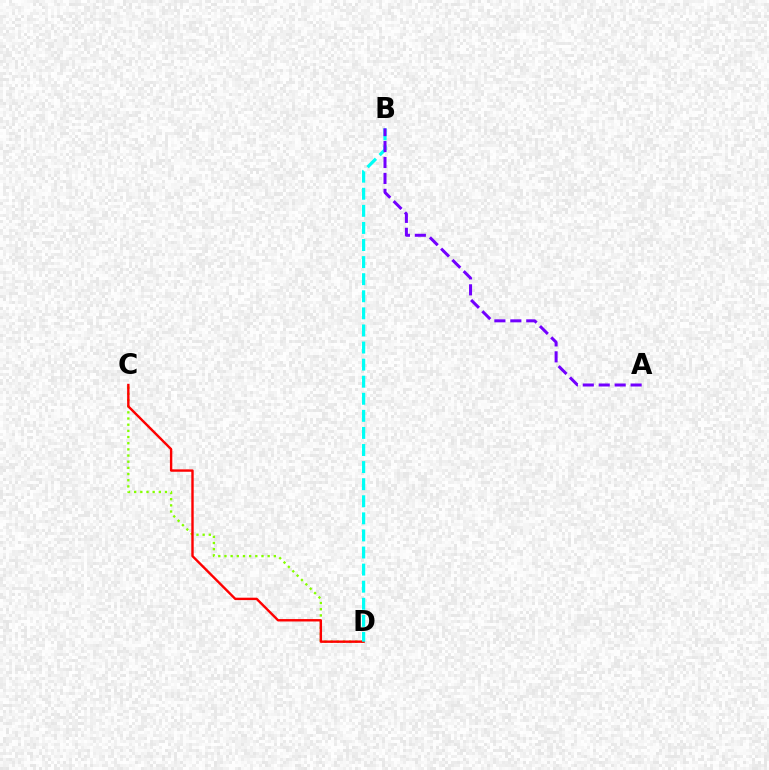{('C', 'D'): [{'color': '#84ff00', 'line_style': 'dotted', 'thickness': 1.68}, {'color': '#ff0000', 'line_style': 'solid', 'thickness': 1.73}], ('B', 'D'): [{'color': '#00fff6', 'line_style': 'dashed', 'thickness': 2.32}], ('A', 'B'): [{'color': '#7200ff', 'line_style': 'dashed', 'thickness': 2.17}]}